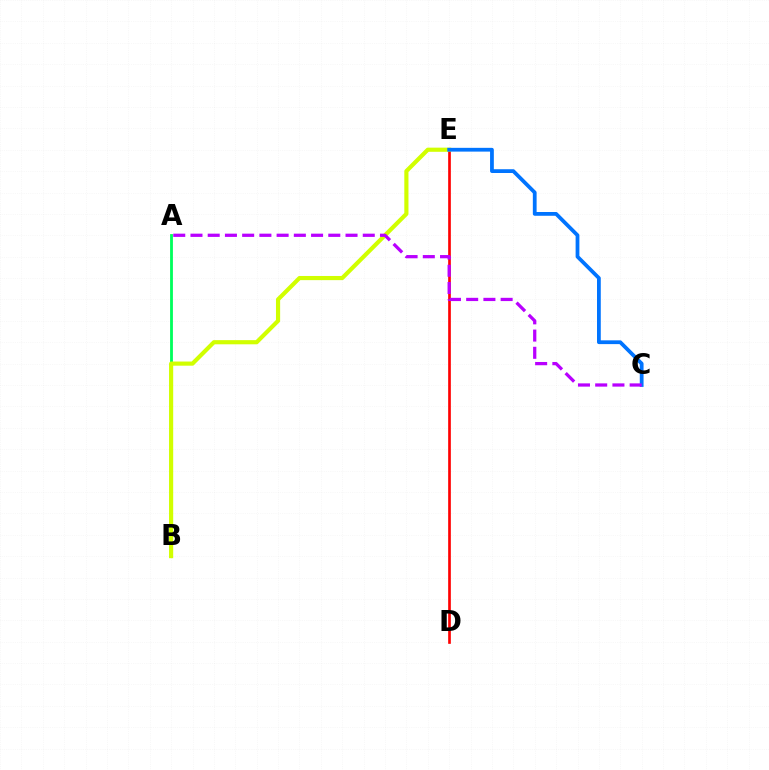{('D', 'E'): [{'color': '#ff0000', 'line_style': 'solid', 'thickness': 1.92}], ('A', 'B'): [{'color': '#00ff5c', 'line_style': 'solid', 'thickness': 2.03}], ('B', 'E'): [{'color': '#d1ff00', 'line_style': 'solid', 'thickness': 2.99}], ('C', 'E'): [{'color': '#0074ff', 'line_style': 'solid', 'thickness': 2.72}], ('A', 'C'): [{'color': '#b900ff', 'line_style': 'dashed', 'thickness': 2.34}]}